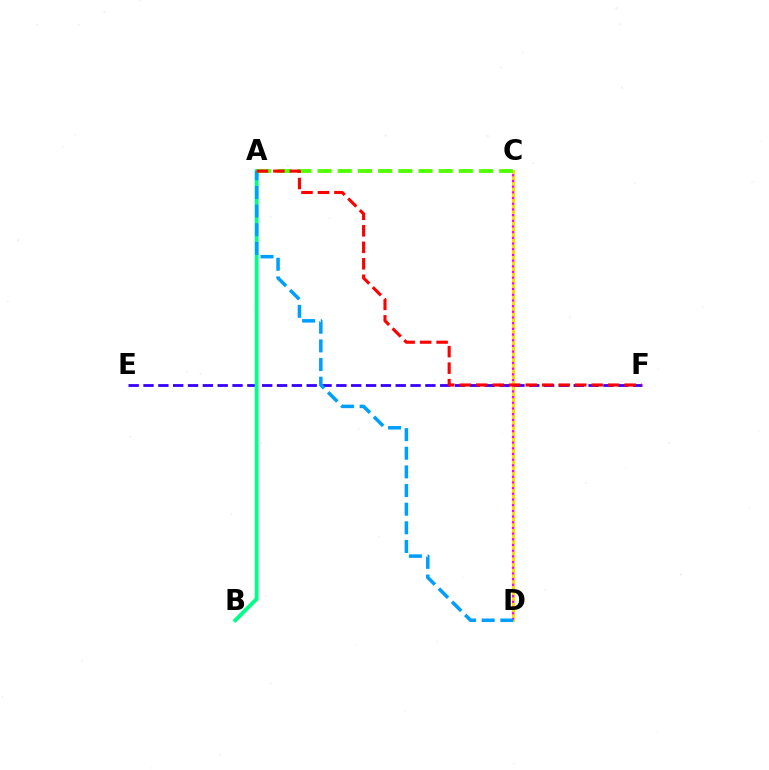{('C', 'D'): [{'color': '#ffd500', 'line_style': 'solid', 'thickness': 2.08}, {'color': '#ff00ed', 'line_style': 'dotted', 'thickness': 1.55}], ('E', 'F'): [{'color': '#3700ff', 'line_style': 'dashed', 'thickness': 2.02}], ('A', 'B'): [{'color': '#00ff86', 'line_style': 'solid', 'thickness': 2.76}], ('A', 'D'): [{'color': '#009eff', 'line_style': 'dashed', 'thickness': 2.53}], ('A', 'C'): [{'color': '#4fff00', 'line_style': 'dashed', 'thickness': 2.74}], ('A', 'F'): [{'color': '#ff0000', 'line_style': 'dashed', 'thickness': 2.24}]}